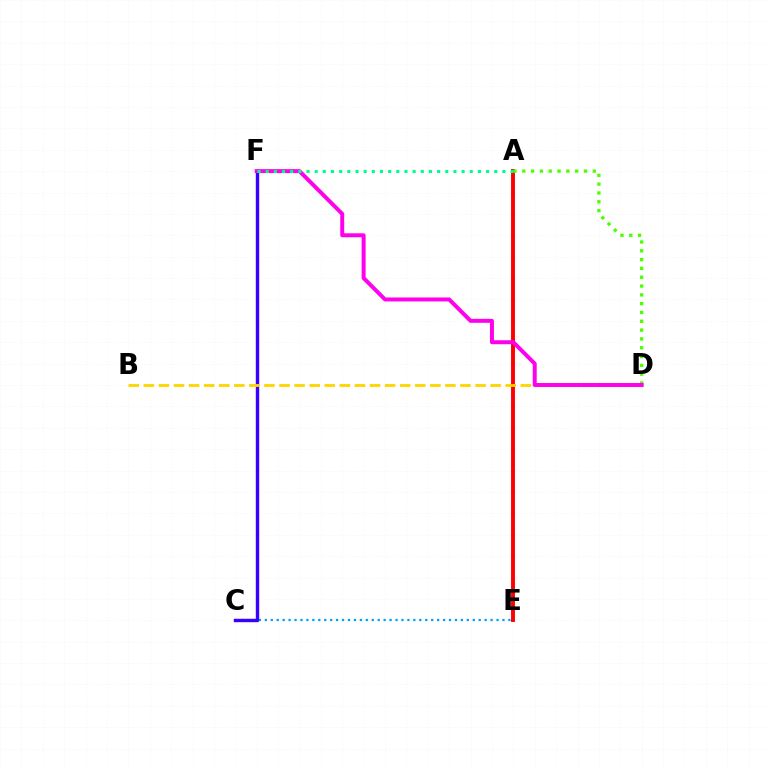{('A', 'E'): [{'color': '#ff0000', 'line_style': 'solid', 'thickness': 2.82}], ('A', 'D'): [{'color': '#4fff00', 'line_style': 'dotted', 'thickness': 2.39}], ('C', 'E'): [{'color': '#009eff', 'line_style': 'dotted', 'thickness': 1.61}], ('C', 'F'): [{'color': '#3700ff', 'line_style': 'solid', 'thickness': 2.45}], ('B', 'D'): [{'color': '#ffd500', 'line_style': 'dashed', 'thickness': 2.05}], ('D', 'F'): [{'color': '#ff00ed', 'line_style': 'solid', 'thickness': 2.86}], ('A', 'F'): [{'color': '#00ff86', 'line_style': 'dotted', 'thickness': 2.22}]}